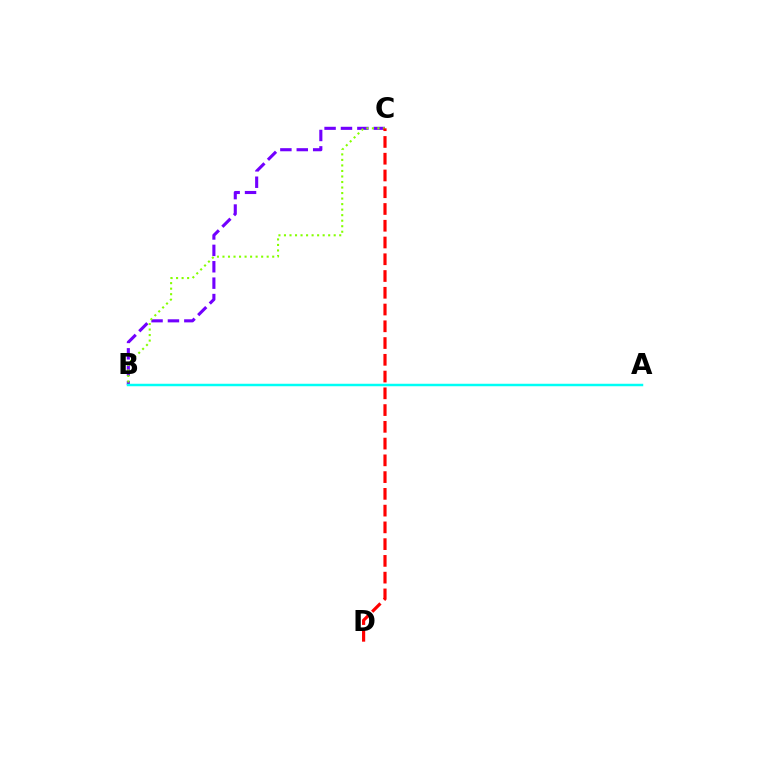{('B', 'C'): [{'color': '#7200ff', 'line_style': 'dashed', 'thickness': 2.23}, {'color': '#84ff00', 'line_style': 'dotted', 'thickness': 1.5}], ('C', 'D'): [{'color': '#ff0000', 'line_style': 'dashed', 'thickness': 2.28}], ('A', 'B'): [{'color': '#00fff6', 'line_style': 'solid', 'thickness': 1.78}]}